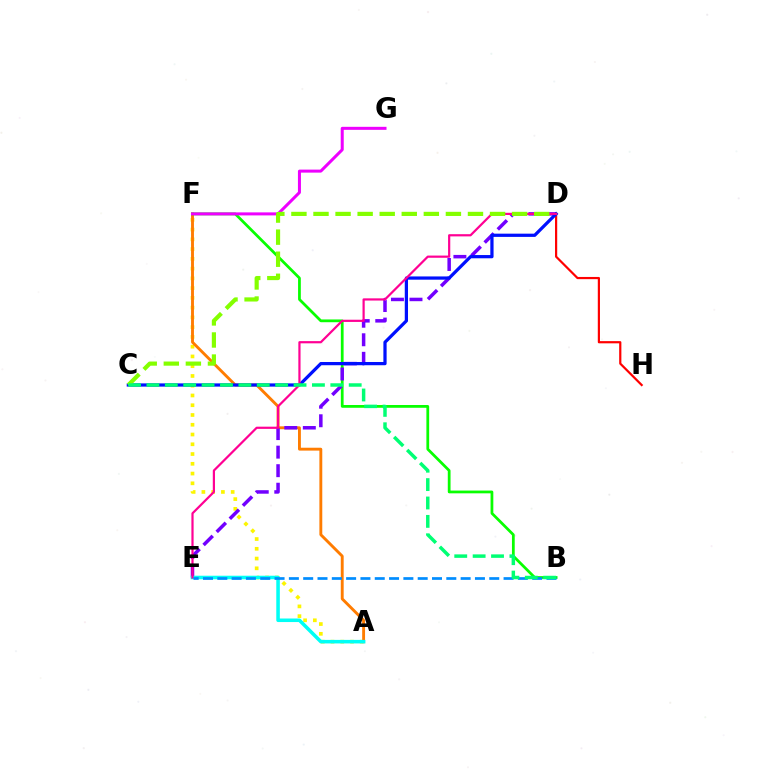{('A', 'F'): [{'color': '#fcf500', 'line_style': 'dotted', 'thickness': 2.65}, {'color': '#ff7c00', 'line_style': 'solid', 'thickness': 2.07}], ('D', 'H'): [{'color': '#ff0000', 'line_style': 'solid', 'thickness': 1.59}], ('B', 'F'): [{'color': '#08ff00', 'line_style': 'solid', 'thickness': 1.99}], ('D', 'E'): [{'color': '#7200ff', 'line_style': 'dashed', 'thickness': 2.52}, {'color': '#ff0094', 'line_style': 'solid', 'thickness': 1.59}], ('F', 'G'): [{'color': '#ee00ff', 'line_style': 'solid', 'thickness': 2.17}], ('C', 'D'): [{'color': '#0010ff', 'line_style': 'solid', 'thickness': 2.33}, {'color': '#84ff00', 'line_style': 'dashed', 'thickness': 3.0}], ('A', 'E'): [{'color': '#00fff6', 'line_style': 'solid', 'thickness': 2.55}], ('B', 'E'): [{'color': '#008cff', 'line_style': 'dashed', 'thickness': 1.94}], ('B', 'C'): [{'color': '#00ff74', 'line_style': 'dashed', 'thickness': 2.5}]}